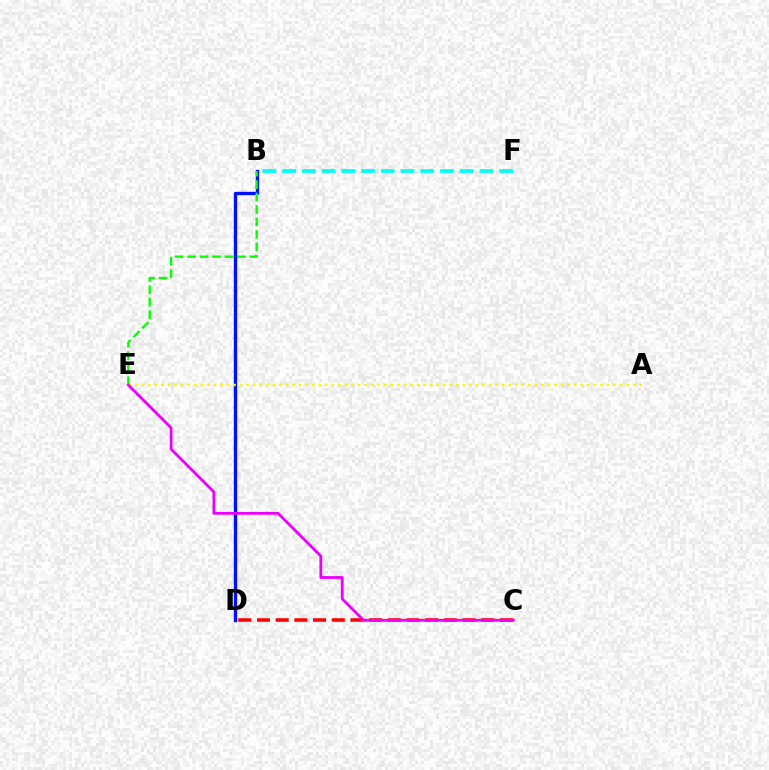{('C', 'D'): [{'color': '#ff0000', 'line_style': 'dashed', 'thickness': 2.54}], ('B', 'D'): [{'color': '#0010ff', 'line_style': 'solid', 'thickness': 2.41}], ('B', 'E'): [{'color': '#08ff00', 'line_style': 'dashed', 'thickness': 1.69}], ('A', 'E'): [{'color': '#fcf500', 'line_style': 'dotted', 'thickness': 1.78}], ('B', 'F'): [{'color': '#00fff6', 'line_style': 'dashed', 'thickness': 2.68}], ('C', 'E'): [{'color': '#ee00ff', 'line_style': 'solid', 'thickness': 2.01}]}